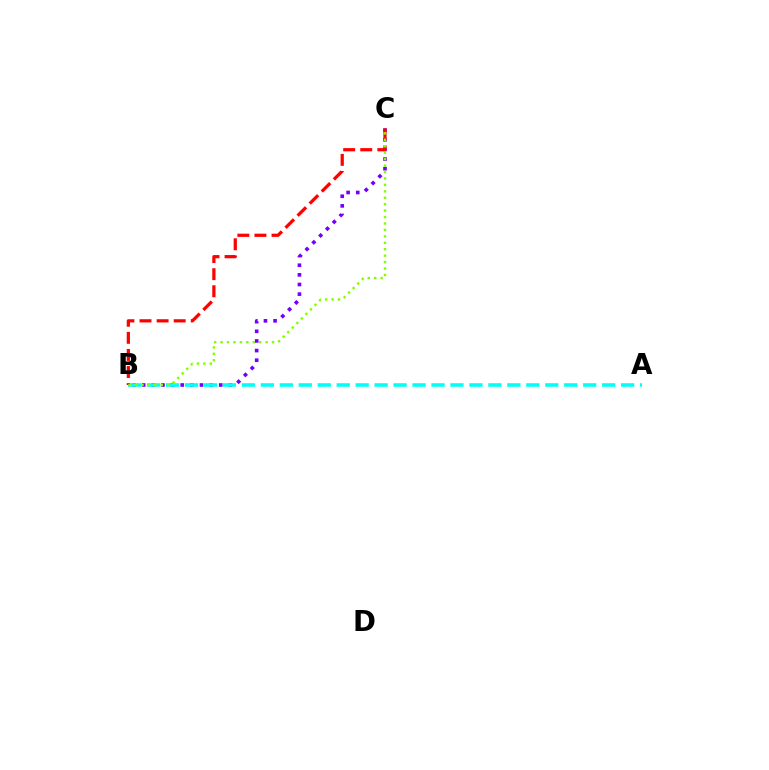{('B', 'C'): [{'color': '#7200ff', 'line_style': 'dotted', 'thickness': 2.62}, {'color': '#ff0000', 'line_style': 'dashed', 'thickness': 2.32}, {'color': '#84ff00', 'line_style': 'dotted', 'thickness': 1.75}], ('A', 'B'): [{'color': '#00fff6', 'line_style': 'dashed', 'thickness': 2.58}]}